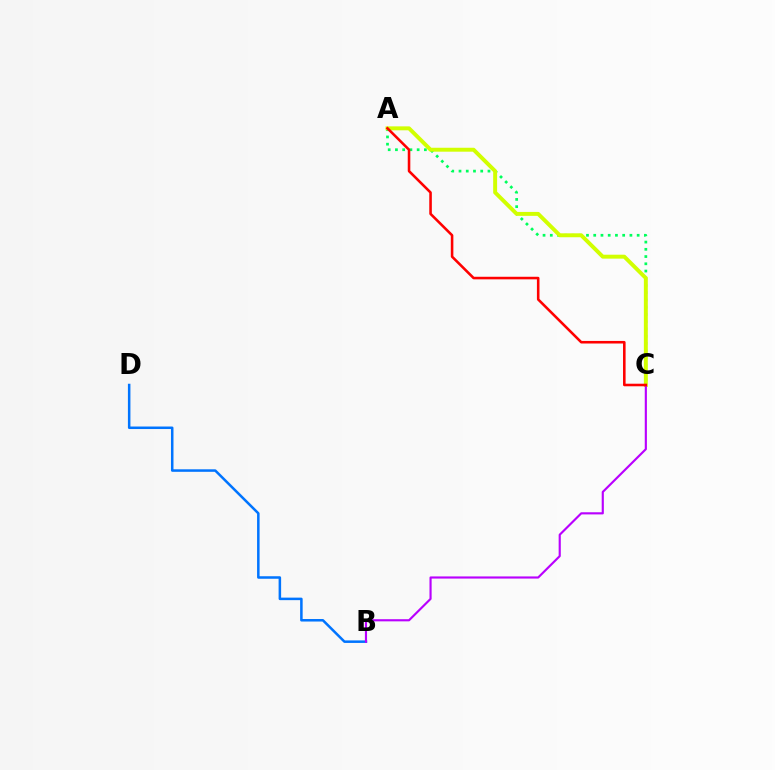{('B', 'D'): [{'color': '#0074ff', 'line_style': 'solid', 'thickness': 1.81}], ('A', 'C'): [{'color': '#00ff5c', 'line_style': 'dotted', 'thickness': 1.97}, {'color': '#d1ff00', 'line_style': 'solid', 'thickness': 2.83}, {'color': '#ff0000', 'line_style': 'solid', 'thickness': 1.85}], ('B', 'C'): [{'color': '#b900ff', 'line_style': 'solid', 'thickness': 1.55}]}